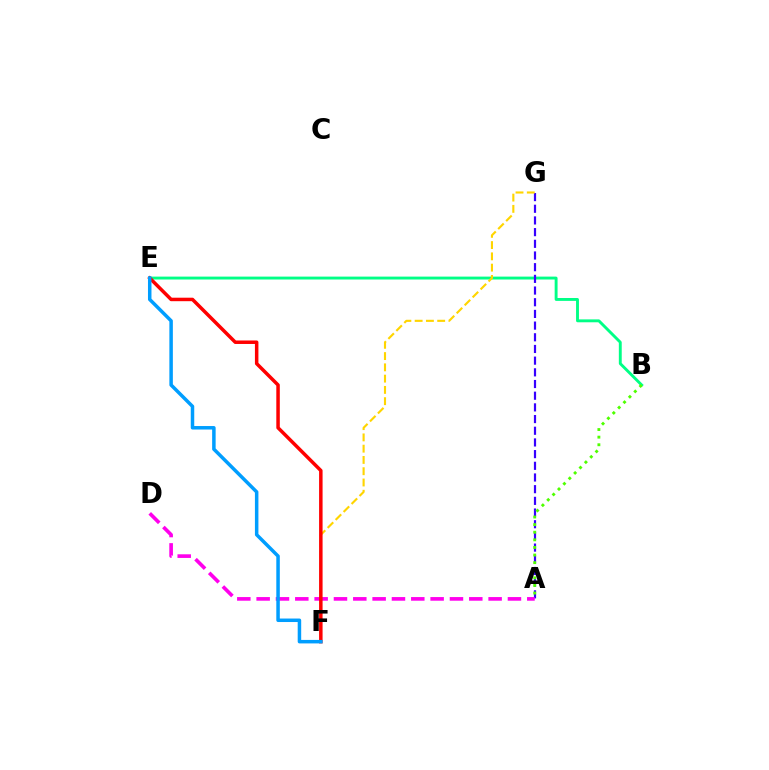{('B', 'E'): [{'color': '#00ff86', 'line_style': 'solid', 'thickness': 2.08}], ('A', 'G'): [{'color': '#3700ff', 'line_style': 'dashed', 'thickness': 1.59}], ('A', 'D'): [{'color': '#ff00ed', 'line_style': 'dashed', 'thickness': 2.63}], ('F', 'G'): [{'color': '#ffd500', 'line_style': 'dashed', 'thickness': 1.53}], ('A', 'B'): [{'color': '#4fff00', 'line_style': 'dotted', 'thickness': 2.07}], ('E', 'F'): [{'color': '#ff0000', 'line_style': 'solid', 'thickness': 2.51}, {'color': '#009eff', 'line_style': 'solid', 'thickness': 2.52}]}